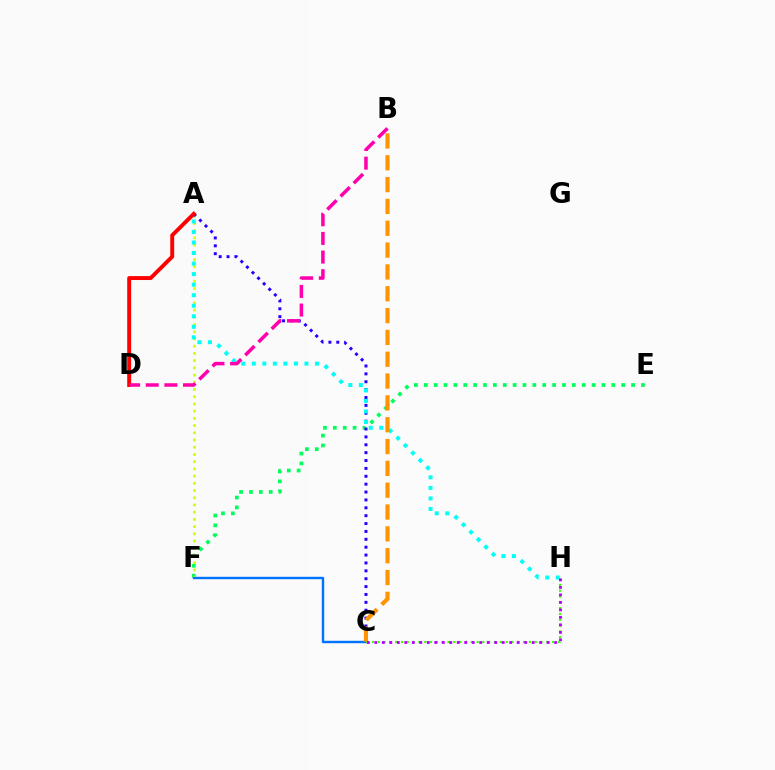{('E', 'F'): [{'color': '#00ff5c', 'line_style': 'dotted', 'thickness': 2.68}], ('A', 'F'): [{'color': '#d1ff00', 'line_style': 'dotted', 'thickness': 1.96}], ('A', 'C'): [{'color': '#2500ff', 'line_style': 'dotted', 'thickness': 2.14}], ('C', 'F'): [{'color': '#0074ff', 'line_style': 'solid', 'thickness': 1.74}], ('C', 'H'): [{'color': '#3dff00', 'line_style': 'dotted', 'thickness': 1.58}, {'color': '#b900ff', 'line_style': 'dotted', 'thickness': 2.04}], ('A', 'H'): [{'color': '#00fff6', 'line_style': 'dotted', 'thickness': 2.86}], ('B', 'C'): [{'color': '#ff9400', 'line_style': 'dashed', 'thickness': 2.97}], ('A', 'D'): [{'color': '#ff0000', 'line_style': 'solid', 'thickness': 2.83}], ('B', 'D'): [{'color': '#ff00ac', 'line_style': 'dashed', 'thickness': 2.53}]}